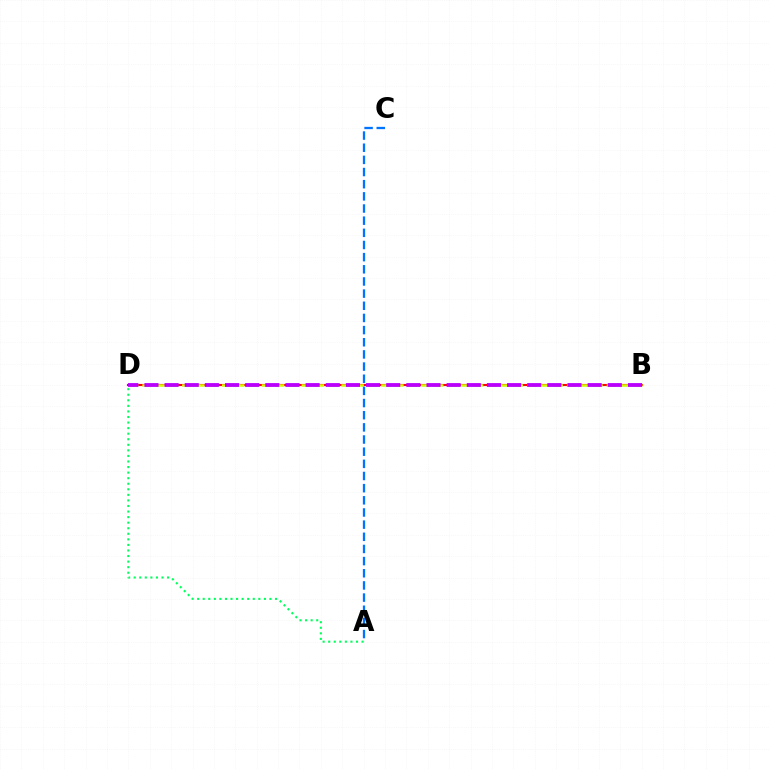{('B', 'D'): [{'color': '#ff0000', 'line_style': 'solid', 'thickness': 1.53}, {'color': '#d1ff00', 'line_style': 'dashed', 'thickness': 1.8}, {'color': '#b900ff', 'line_style': 'dashed', 'thickness': 2.74}], ('A', 'D'): [{'color': '#00ff5c', 'line_style': 'dotted', 'thickness': 1.51}], ('A', 'C'): [{'color': '#0074ff', 'line_style': 'dashed', 'thickness': 1.65}]}